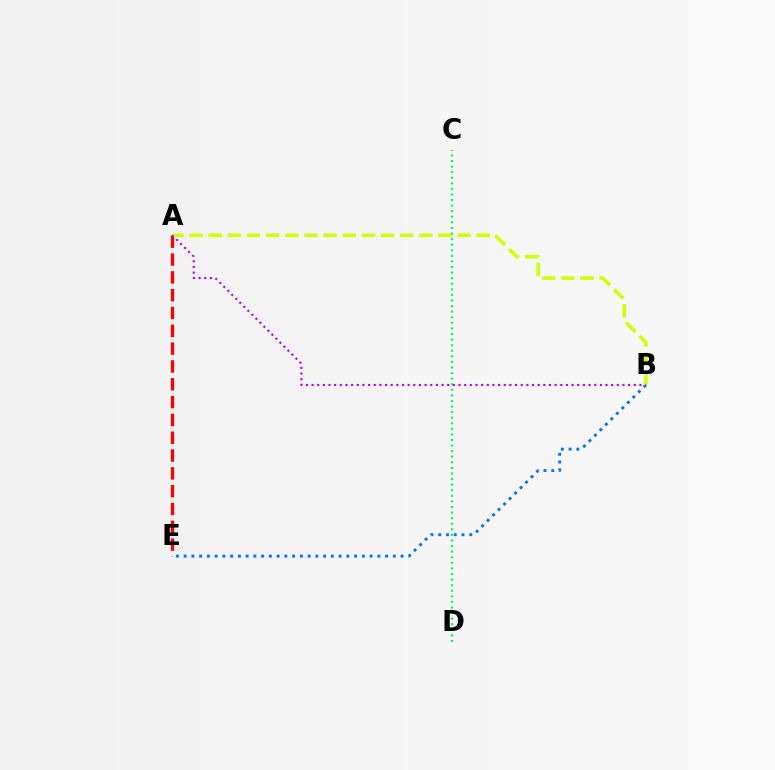{('A', 'E'): [{'color': '#ff0000', 'line_style': 'dashed', 'thickness': 2.42}], ('B', 'E'): [{'color': '#0074ff', 'line_style': 'dotted', 'thickness': 2.11}], ('A', 'B'): [{'color': '#d1ff00', 'line_style': 'dashed', 'thickness': 2.6}, {'color': '#b900ff', 'line_style': 'dotted', 'thickness': 1.54}], ('C', 'D'): [{'color': '#00ff5c', 'line_style': 'dotted', 'thickness': 1.52}]}